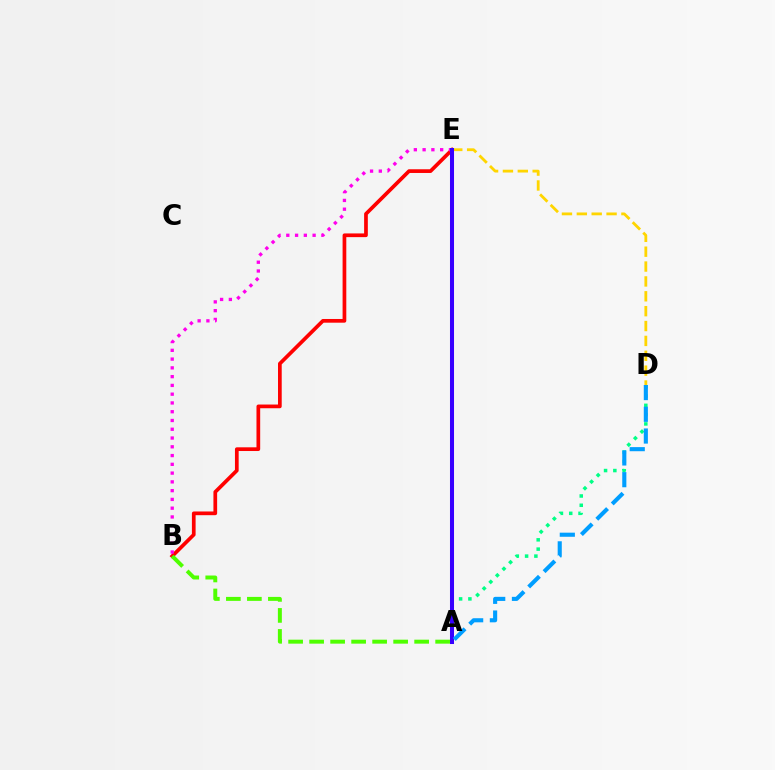{('B', 'E'): [{'color': '#ff0000', 'line_style': 'solid', 'thickness': 2.67}, {'color': '#ff00ed', 'line_style': 'dotted', 'thickness': 2.38}], ('A', 'D'): [{'color': '#00ff86', 'line_style': 'dotted', 'thickness': 2.52}, {'color': '#009eff', 'line_style': 'dashed', 'thickness': 2.95}], ('D', 'E'): [{'color': '#ffd500', 'line_style': 'dashed', 'thickness': 2.02}], ('A', 'E'): [{'color': '#3700ff', 'line_style': 'solid', 'thickness': 2.91}], ('A', 'B'): [{'color': '#4fff00', 'line_style': 'dashed', 'thickness': 2.85}]}